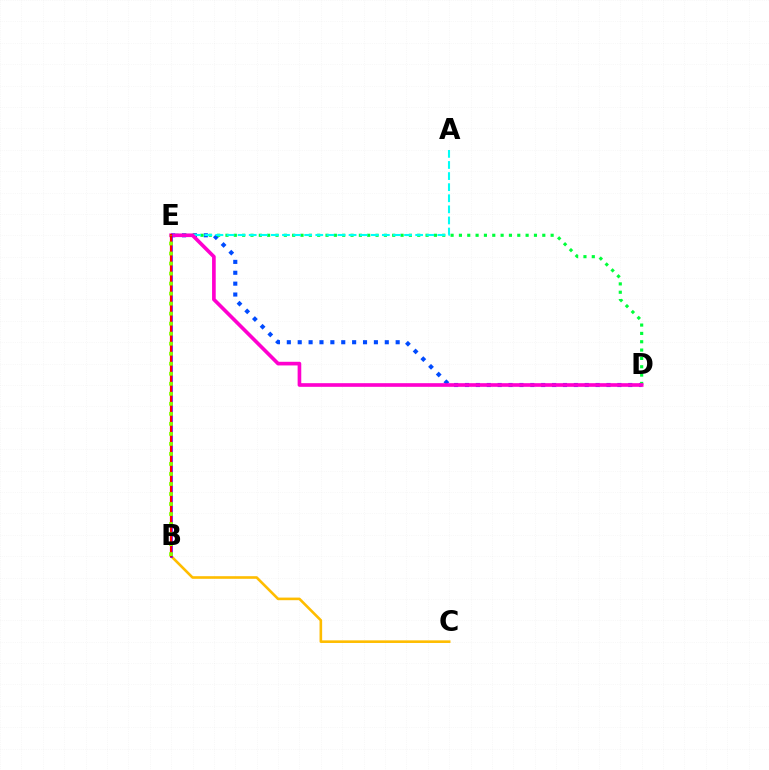{('D', 'E'): [{'color': '#004bff', 'line_style': 'dotted', 'thickness': 2.96}, {'color': '#00ff39', 'line_style': 'dotted', 'thickness': 2.27}, {'color': '#ff00cf', 'line_style': 'solid', 'thickness': 2.63}], ('A', 'E'): [{'color': '#00fff6', 'line_style': 'dashed', 'thickness': 1.51}], ('B', 'C'): [{'color': '#ffbd00', 'line_style': 'solid', 'thickness': 1.88}], ('B', 'E'): [{'color': '#7200ff', 'line_style': 'solid', 'thickness': 1.96}, {'color': '#ff0000', 'line_style': 'solid', 'thickness': 1.57}, {'color': '#84ff00', 'line_style': 'dotted', 'thickness': 2.72}]}